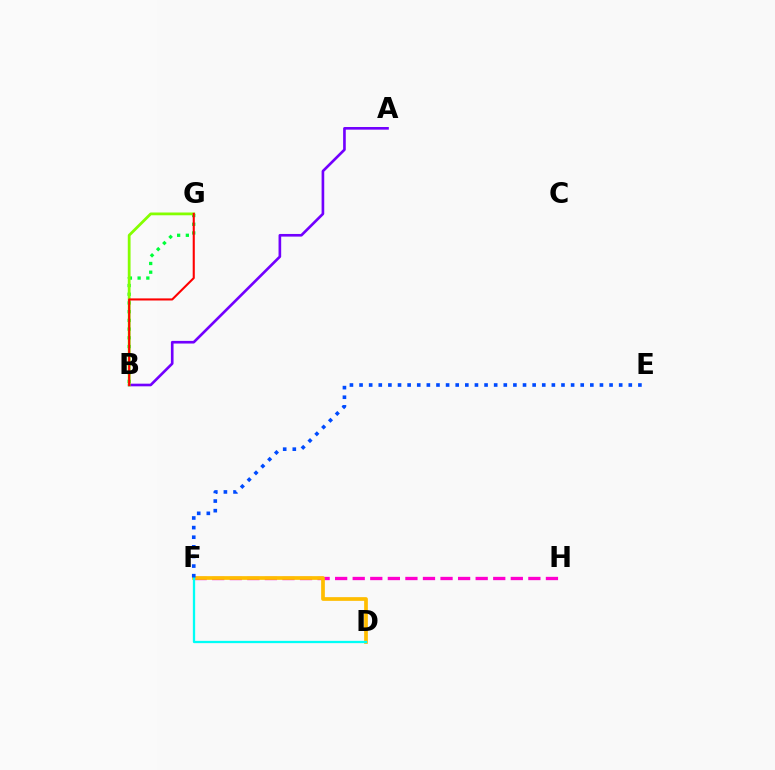{('F', 'H'): [{'color': '#ff00cf', 'line_style': 'dashed', 'thickness': 2.39}], ('A', 'B'): [{'color': '#7200ff', 'line_style': 'solid', 'thickness': 1.9}], ('B', 'G'): [{'color': '#00ff39', 'line_style': 'dotted', 'thickness': 2.37}, {'color': '#84ff00', 'line_style': 'solid', 'thickness': 2.0}, {'color': '#ff0000', 'line_style': 'solid', 'thickness': 1.51}], ('D', 'F'): [{'color': '#ffbd00', 'line_style': 'solid', 'thickness': 2.67}, {'color': '#00fff6', 'line_style': 'solid', 'thickness': 1.65}], ('E', 'F'): [{'color': '#004bff', 'line_style': 'dotted', 'thickness': 2.61}]}